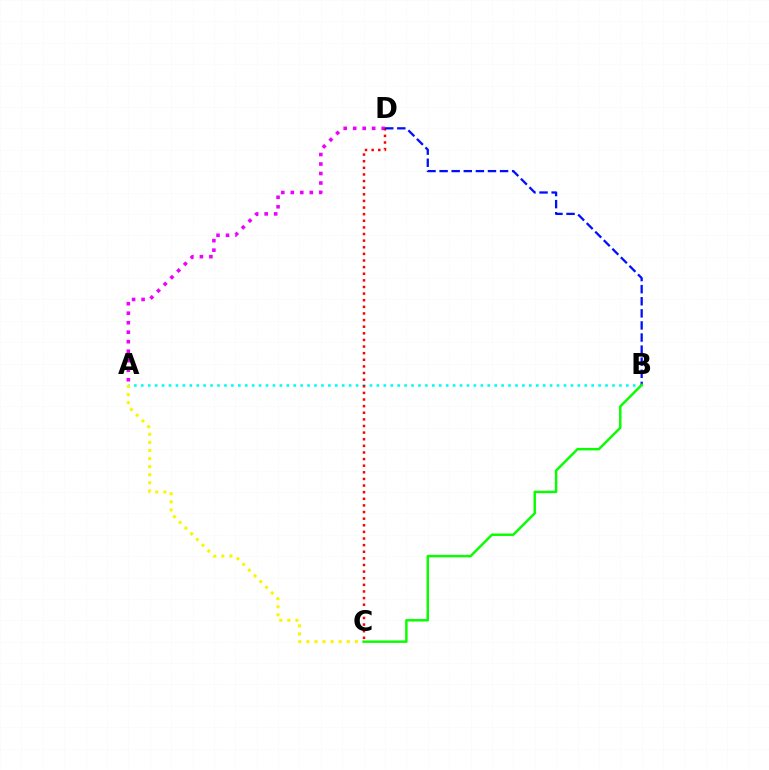{('A', 'B'): [{'color': '#00fff6', 'line_style': 'dotted', 'thickness': 1.88}], ('A', 'D'): [{'color': '#ee00ff', 'line_style': 'dotted', 'thickness': 2.58}], ('C', 'D'): [{'color': '#ff0000', 'line_style': 'dotted', 'thickness': 1.8}], ('B', 'D'): [{'color': '#0010ff', 'line_style': 'dashed', 'thickness': 1.64}], ('A', 'C'): [{'color': '#fcf500', 'line_style': 'dotted', 'thickness': 2.2}], ('B', 'C'): [{'color': '#08ff00', 'line_style': 'solid', 'thickness': 1.78}]}